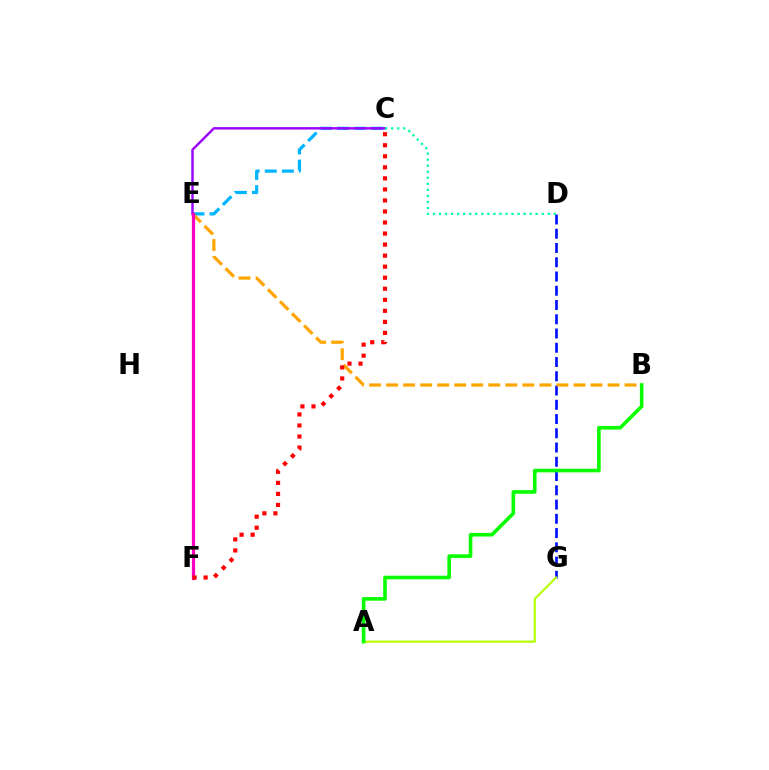{('C', 'E'): [{'color': '#00b5ff', 'line_style': 'dashed', 'thickness': 2.32}, {'color': '#9b00ff', 'line_style': 'solid', 'thickness': 1.74}], ('D', 'G'): [{'color': '#0010ff', 'line_style': 'dashed', 'thickness': 1.94}], ('B', 'E'): [{'color': '#ffa500', 'line_style': 'dashed', 'thickness': 2.31}], ('E', 'F'): [{'color': '#ff00bd', 'line_style': 'solid', 'thickness': 2.32}], ('A', 'G'): [{'color': '#b3ff00', 'line_style': 'solid', 'thickness': 1.56}], ('C', 'D'): [{'color': '#00ff9d', 'line_style': 'dotted', 'thickness': 1.64}], ('C', 'F'): [{'color': '#ff0000', 'line_style': 'dotted', 'thickness': 3.0}], ('A', 'B'): [{'color': '#08ff00', 'line_style': 'solid', 'thickness': 2.6}]}